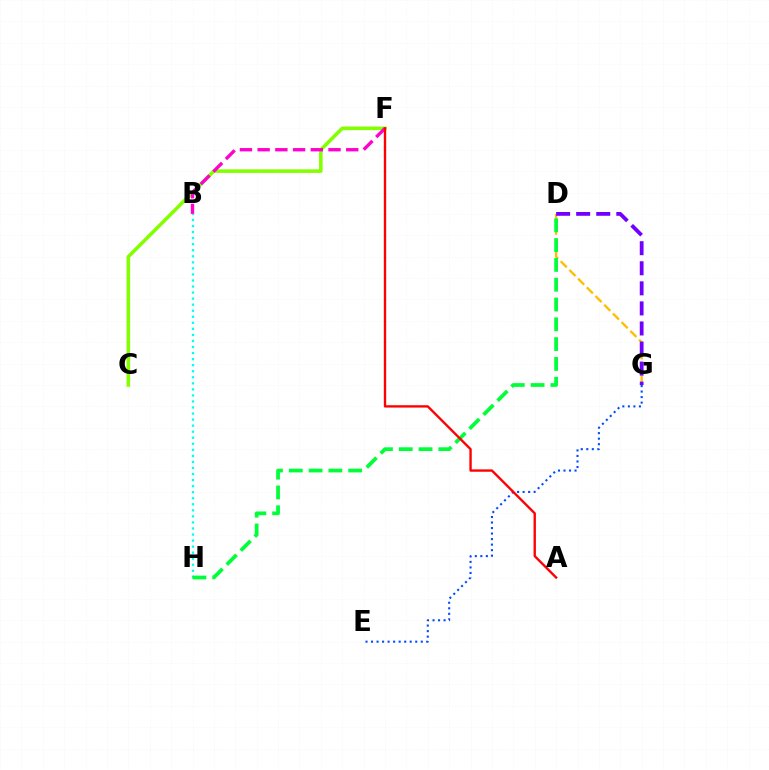{('C', 'F'): [{'color': '#84ff00', 'line_style': 'solid', 'thickness': 2.57}], ('E', 'G'): [{'color': '#004bff', 'line_style': 'dotted', 'thickness': 1.5}], ('D', 'G'): [{'color': '#ffbd00', 'line_style': 'dashed', 'thickness': 1.67}, {'color': '#7200ff', 'line_style': 'dashed', 'thickness': 2.73}], ('B', 'H'): [{'color': '#00fff6', 'line_style': 'dotted', 'thickness': 1.64}], ('B', 'F'): [{'color': '#ff00cf', 'line_style': 'dashed', 'thickness': 2.41}], ('D', 'H'): [{'color': '#00ff39', 'line_style': 'dashed', 'thickness': 2.69}], ('A', 'F'): [{'color': '#ff0000', 'line_style': 'solid', 'thickness': 1.7}]}